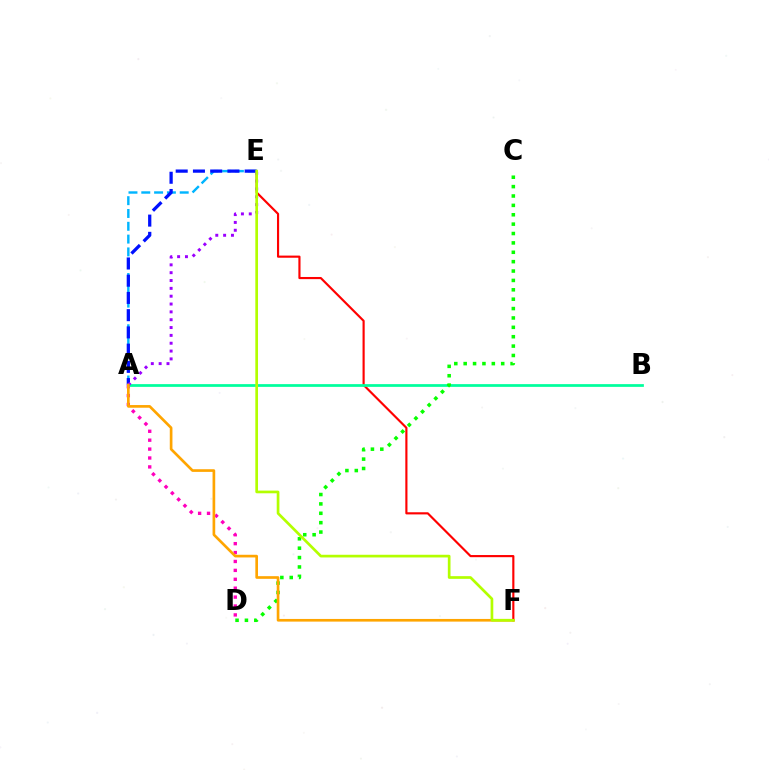{('E', 'F'): [{'color': '#ff0000', 'line_style': 'solid', 'thickness': 1.55}, {'color': '#b3ff00', 'line_style': 'solid', 'thickness': 1.94}], ('A', 'D'): [{'color': '#ff00bd', 'line_style': 'dotted', 'thickness': 2.42}], ('A', 'B'): [{'color': '#00ff9d', 'line_style': 'solid', 'thickness': 1.97}], ('A', 'E'): [{'color': '#00b5ff', 'line_style': 'dashed', 'thickness': 1.74}, {'color': '#0010ff', 'line_style': 'dashed', 'thickness': 2.34}, {'color': '#9b00ff', 'line_style': 'dotted', 'thickness': 2.13}], ('C', 'D'): [{'color': '#08ff00', 'line_style': 'dotted', 'thickness': 2.55}], ('A', 'F'): [{'color': '#ffa500', 'line_style': 'solid', 'thickness': 1.92}]}